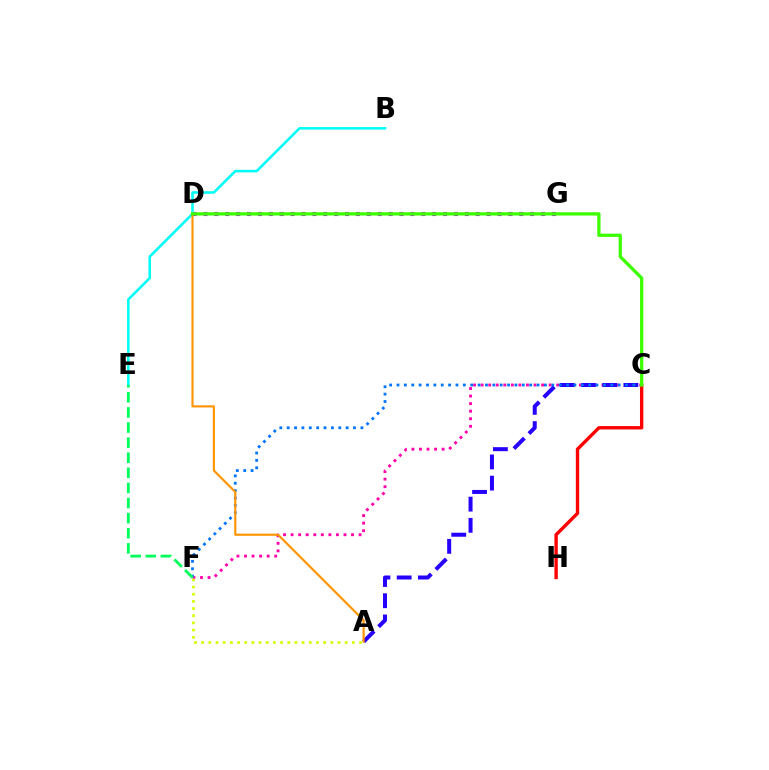{('D', 'G'): [{'color': '#b900ff', 'line_style': 'dotted', 'thickness': 2.96}], ('B', 'E'): [{'color': '#00fff6', 'line_style': 'solid', 'thickness': 1.84}], ('C', 'F'): [{'color': '#ff00ac', 'line_style': 'dotted', 'thickness': 2.05}, {'color': '#0074ff', 'line_style': 'dotted', 'thickness': 2.0}], ('A', 'C'): [{'color': '#2500ff', 'line_style': 'dashed', 'thickness': 2.88}], ('A', 'D'): [{'color': '#ff9400', 'line_style': 'solid', 'thickness': 1.55}], ('C', 'H'): [{'color': '#ff0000', 'line_style': 'solid', 'thickness': 2.42}], ('A', 'F'): [{'color': '#d1ff00', 'line_style': 'dotted', 'thickness': 1.95}], ('C', 'D'): [{'color': '#3dff00', 'line_style': 'solid', 'thickness': 2.37}], ('E', 'F'): [{'color': '#00ff5c', 'line_style': 'dashed', 'thickness': 2.05}]}